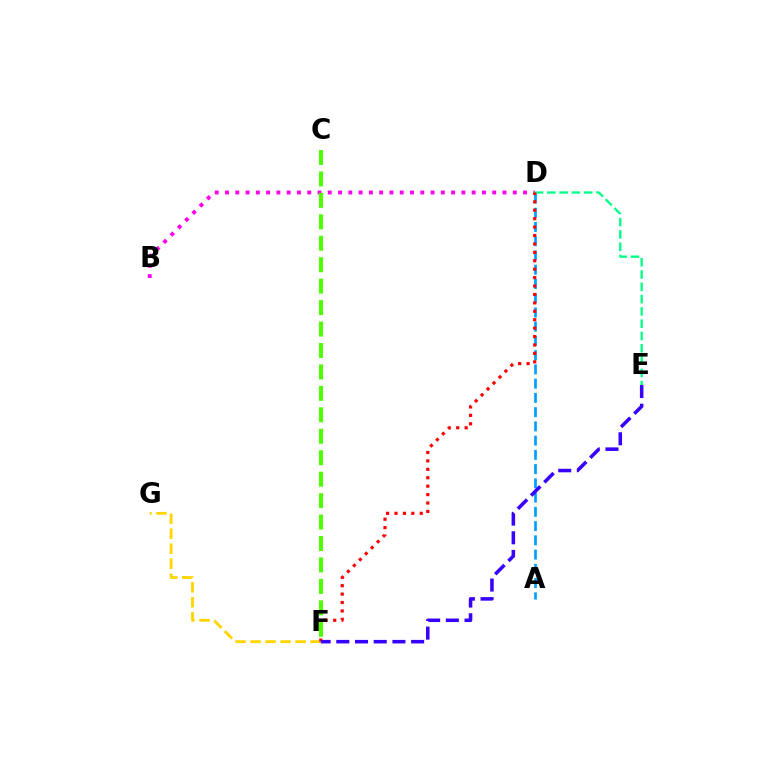{('B', 'D'): [{'color': '#ff00ed', 'line_style': 'dotted', 'thickness': 2.79}], ('A', 'D'): [{'color': '#009eff', 'line_style': 'dashed', 'thickness': 1.94}], ('F', 'G'): [{'color': '#ffd500', 'line_style': 'dashed', 'thickness': 2.04}], ('D', 'E'): [{'color': '#00ff86', 'line_style': 'dashed', 'thickness': 1.67}], ('D', 'F'): [{'color': '#ff0000', 'line_style': 'dotted', 'thickness': 2.29}], ('E', 'F'): [{'color': '#3700ff', 'line_style': 'dashed', 'thickness': 2.54}], ('C', 'F'): [{'color': '#4fff00', 'line_style': 'dashed', 'thickness': 2.91}]}